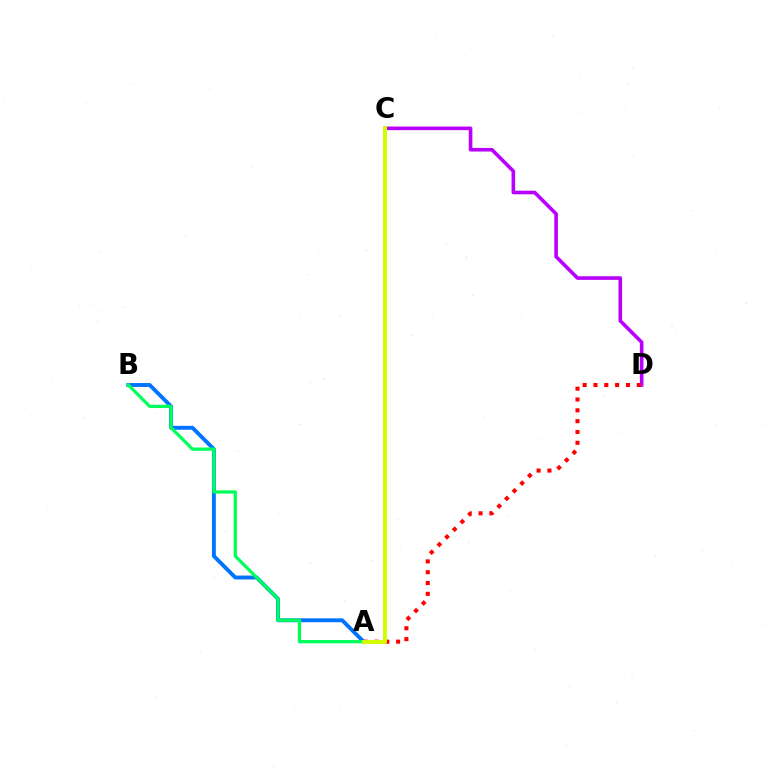{('C', 'D'): [{'color': '#b900ff', 'line_style': 'solid', 'thickness': 2.6}], ('A', 'B'): [{'color': '#0074ff', 'line_style': 'solid', 'thickness': 2.8}, {'color': '#00ff5c', 'line_style': 'solid', 'thickness': 2.35}], ('A', 'D'): [{'color': '#ff0000', 'line_style': 'dotted', 'thickness': 2.94}], ('A', 'C'): [{'color': '#d1ff00', 'line_style': 'solid', 'thickness': 2.82}]}